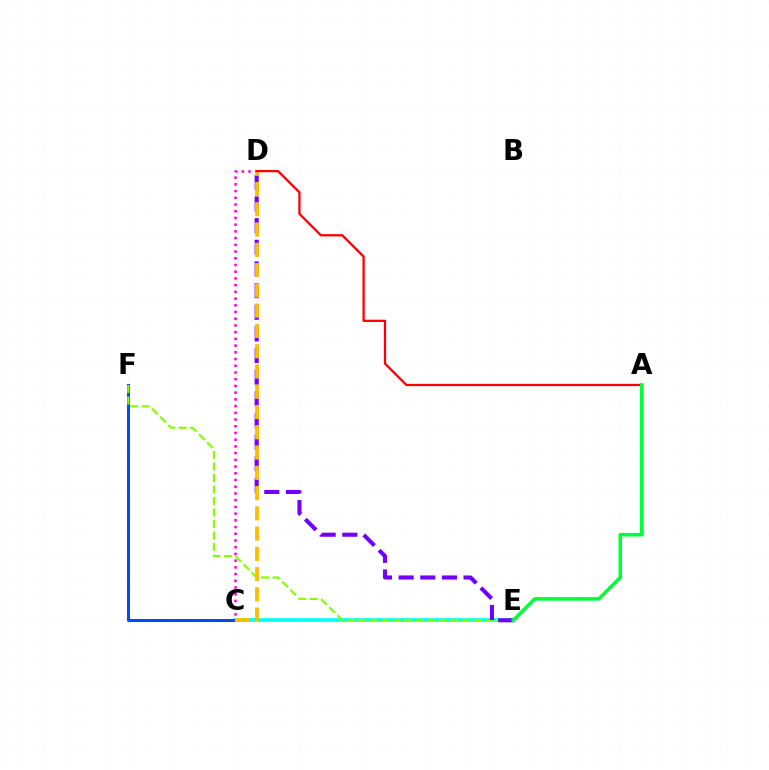{('C', 'E'): [{'color': '#00fff6', 'line_style': 'solid', 'thickness': 2.62}], ('C', 'F'): [{'color': '#004bff', 'line_style': 'solid', 'thickness': 2.18}], ('E', 'F'): [{'color': '#84ff00', 'line_style': 'dashed', 'thickness': 1.56}], ('D', 'E'): [{'color': '#7200ff', 'line_style': 'dashed', 'thickness': 2.94}], ('C', 'D'): [{'color': '#ff00cf', 'line_style': 'dotted', 'thickness': 1.83}, {'color': '#ffbd00', 'line_style': 'dashed', 'thickness': 2.75}], ('A', 'D'): [{'color': '#ff0000', 'line_style': 'solid', 'thickness': 1.65}], ('A', 'E'): [{'color': '#00ff39', 'line_style': 'solid', 'thickness': 2.55}]}